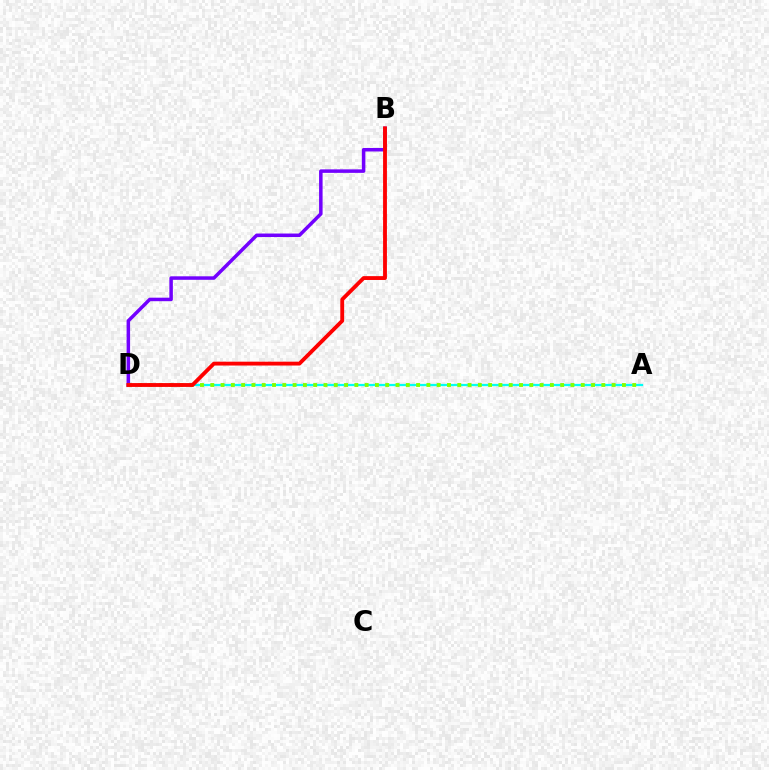{('A', 'D'): [{'color': '#00fff6', 'line_style': 'solid', 'thickness': 1.62}, {'color': '#84ff00', 'line_style': 'dotted', 'thickness': 2.8}], ('B', 'D'): [{'color': '#7200ff', 'line_style': 'solid', 'thickness': 2.52}, {'color': '#ff0000', 'line_style': 'solid', 'thickness': 2.77}]}